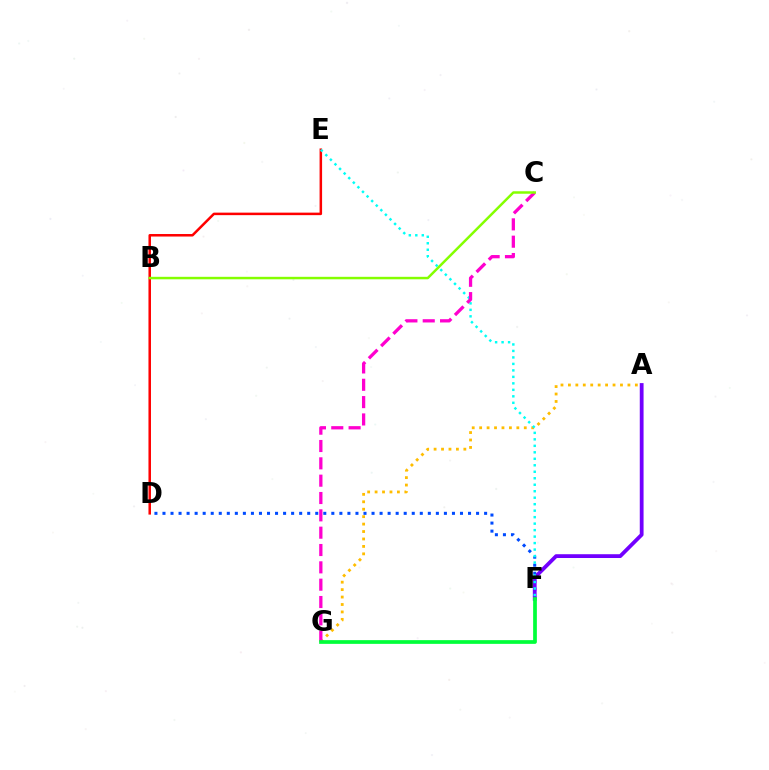{('A', 'G'): [{'color': '#ffbd00', 'line_style': 'dotted', 'thickness': 2.02}], ('D', 'F'): [{'color': '#004bff', 'line_style': 'dotted', 'thickness': 2.18}], ('D', 'E'): [{'color': '#ff0000', 'line_style': 'solid', 'thickness': 1.81}], ('A', 'F'): [{'color': '#7200ff', 'line_style': 'solid', 'thickness': 2.73}], ('E', 'F'): [{'color': '#00fff6', 'line_style': 'dotted', 'thickness': 1.76}], ('C', 'G'): [{'color': '#ff00cf', 'line_style': 'dashed', 'thickness': 2.35}], ('B', 'C'): [{'color': '#84ff00', 'line_style': 'solid', 'thickness': 1.78}], ('F', 'G'): [{'color': '#00ff39', 'line_style': 'solid', 'thickness': 2.68}]}